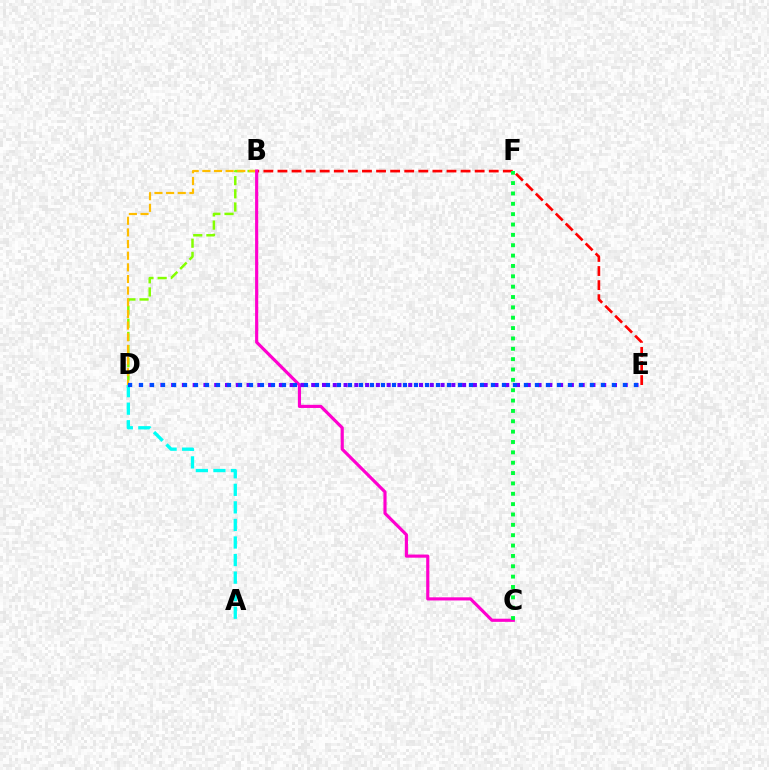{('B', 'E'): [{'color': '#ff0000', 'line_style': 'dashed', 'thickness': 1.91}], ('B', 'D'): [{'color': '#84ff00', 'line_style': 'dashed', 'thickness': 1.79}, {'color': '#ffbd00', 'line_style': 'dashed', 'thickness': 1.58}], ('A', 'D'): [{'color': '#00fff6', 'line_style': 'dashed', 'thickness': 2.38}], ('B', 'C'): [{'color': '#ff00cf', 'line_style': 'solid', 'thickness': 2.27}], ('D', 'E'): [{'color': '#7200ff', 'line_style': 'dotted', 'thickness': 2.93}, {'color': '#004bff', 'line_style': 'dotted', 'thickness': 2.99}], ('C', 'F'): [{'color': '#00ff39', 'line_style': 'dotted', 'thickness': 2.81}]}